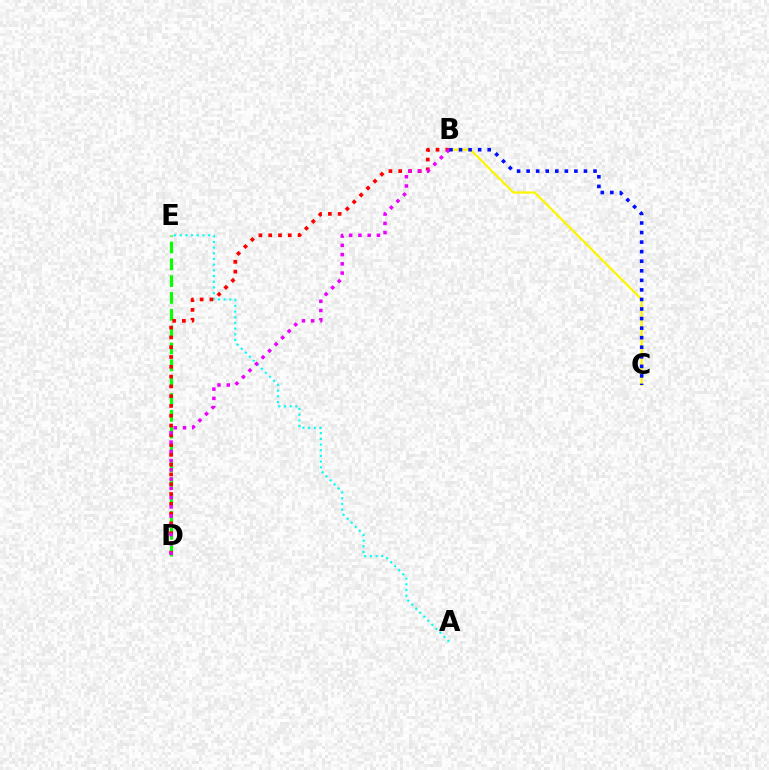{('D', 'E'): [{'color': '#08ff00', 'line_style': 'dashed', 'thickness': 2.29}], ('A', 'E'): [{'color': '#00fff6', 'line_style': 'dotted', 'thickness': 1.55}], ('B', 'C'): [{'color': '#fcf500', 'line_style': 'solid', 'thickness': 1.61}, {'color': '#0010ff', 'line_style': 'dotted', 'thickness': 2.6}], ('B', 'D'): [{'color': '#ff0000', 'line_style': 'dotted', 'thickness': 2.66}, {'color': '#ee00ff', 'line_style': 'dotted', 'thickness': 2.51}]}